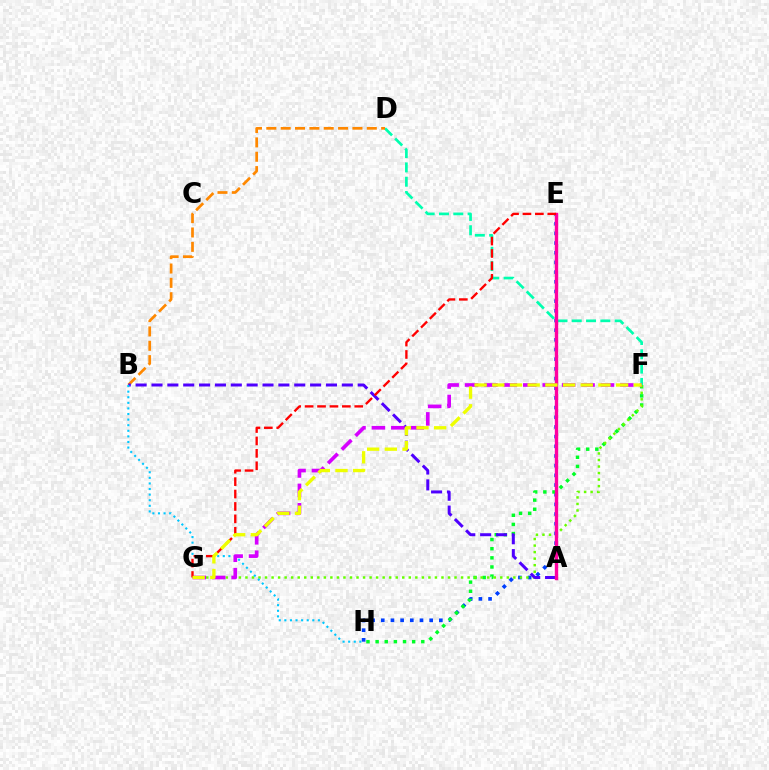{('E', 'H'): [{'color': '#003fff', 'line_style': 'dotted', 'thickness': 2.63}], ('D', 'F'): [{'color': '#00ffaf', 'line_style': 'dashed', 'thickness': 1.94}], ('B', 'D'): [{'color': '#ff8800', 'line_style': 'dashed', 'thickness': 1.95}], ('F', 'H'): [{'color': '#00ff27', 'line_style': 'dotted', 'thickness': 2.48}], ('F', 'G'): [{'color': '#66ff00', 'line_style': 'dotted', 'thickness': 1.78}, {'color': '#d600ff', 'line_style': 'dashed', 'thickness': 2.64}, {'color': '#eeff00', 'line_style': 'dashed', 'thickness': 2.4}], ('A', 'B'): [{'color': '#4f00ff', 'line_style': 'dashed', 'thickness': 2.15}], ('B', 'H'): [{'color': '#00c7ff', 'line_style': 'dotted', 'thickness': 1.52}], ('A', 'E'): [{'color': '#ff00a0', 'line_style': 'solid', 'thickness': 2.44}], ('E', 'G'): [{'color': '#ff0000', 'line_style': 'dashed', 'thickness': 1.69}]}